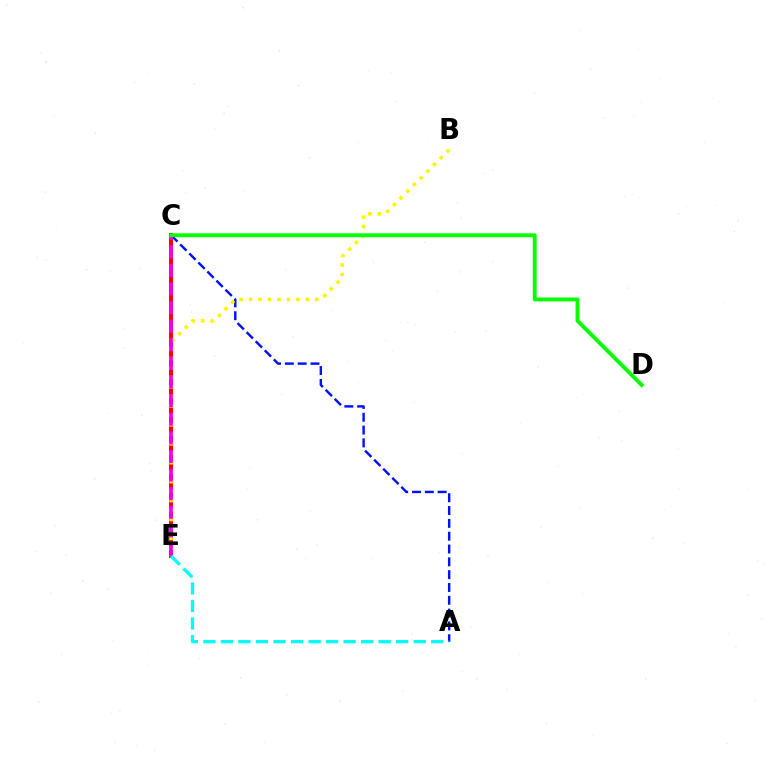{('A', 'C'): [{'color': '#0010ff', 'line_style': 'dashed', 'thickness': 1.74}], ('C', 'E'): [{'color': '#ff0000', 'line_style': 'solid', 'thickness': 2.91}, {'color': '#ee00ff', 'line_style': 'dashed', 'thickness': 2.53}], ('B', 'E'): [{'color': '#fcf500', 'line_style': 'dotted', 'thickness': 2.57}], ('C', 'D'): [{'color': '#08ff00', 'line_style': 'solid', 'thickness': 2.8}], ('A', 'E'): [{'color': '#00fff6', 'line_style': 'dashed', 'thickness': 2.38}]}